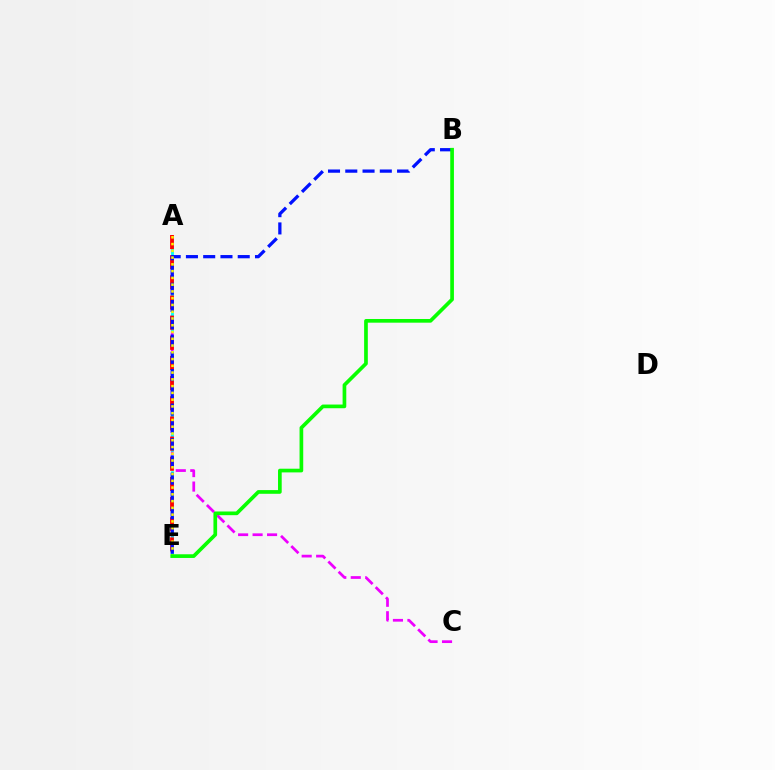{('A', 'C'): [{'color': '#ee00ff', 'line_style': 'dashed', 'thickness': 1.97}], ('A', 'E'): [{'color': '#00fff6', 'line_style': 'dashed', 'thickness': 2.03}, {'color': '#ff0000', 'line_style': 'dashed', 'thickness': 2.74}, {'color': '#fcf500', 'line_style': 'dotted', 'thickness': 1.84}], ('B', 'E'): [{'color': '#0010ff', 'line_style': 'dashed', 'thickness': 2.35}, {'color': '#08ff00', 'line_style': 'solid', 'thickness': 2.65}]}